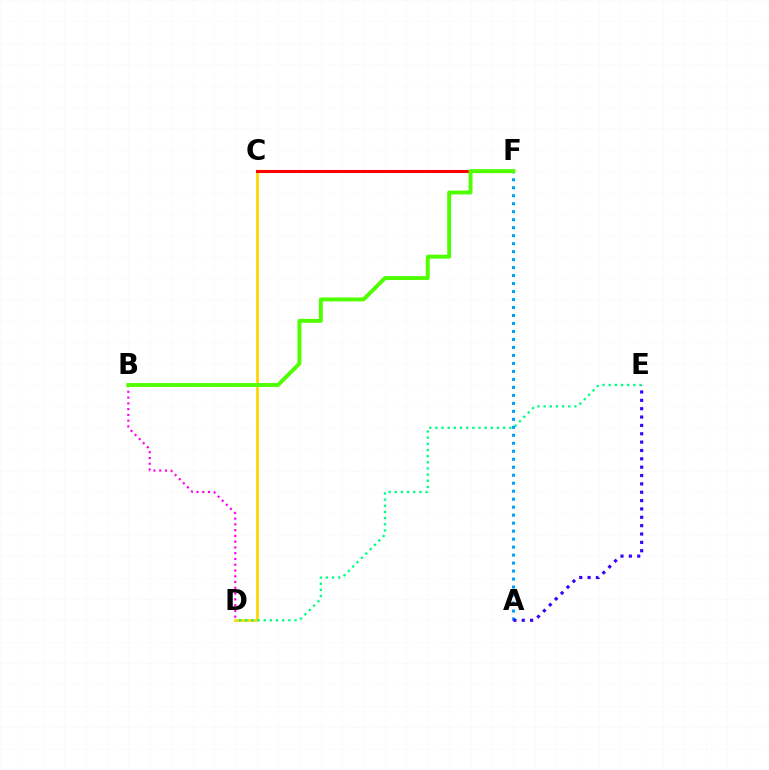{('B', 'D'): [{'color': '#ff00ed', 'line_style': 'dotted', 'thickness': 1.57}], ('C', 'D'): [{'color': '#ffd500', 'line_style': 'solid', 'thickness': 1.98}], ('C', 'F'): [{'color': '#ff0000', 'line_style': 'solid', 'thickness': 2.22}], ('A', 'F'): [{'color': '#009eff', 'line_style': 'dotted', 'thickness': 2.17}], ('D', 'E'): [{'color': '#00ff86', 'line_style': 'dotted', 'thickness': 1.67}], ('B', 'F'): [{'color': '#4fff00', 'line_style': 'solid', 'thickness': 2.81}], ('A', 'E'): [{'color': '#3700ff', 'line_style': 'dotted', 'thickness': 2.27}]}